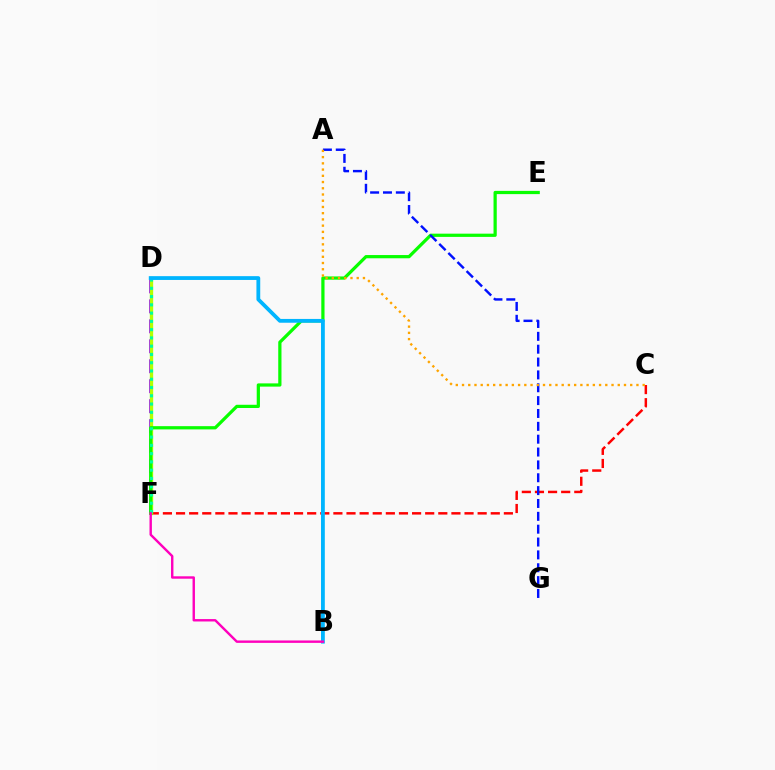{('D', 'F'): [{'color': '#9b00ff', 'line_style': 'dashed', 'thickness': 2.71}, {'color': '#b3ff00', 'line_style': 'solid', 'thickness': 2.41}, {'color': '#00ff9d', 'line_style': 'dotted', 'thickness': 2.25}], ('C', 'F'): [{'color': '#ff0000', 'line_style': 'dashed', 'thickness': 1.78}], ('E', 'F'): [{'color': '#08ff00', 'line_style': 'solid', 'thickness': 2.33}], ('B', 'D'): [{'color': '#00b5ff', 'line_style': 'solid', 'thickness': 2.73}], ('B', 'F'): [{'color': '#ff00bd', 'line_style': 'solid', 'thickness': 1.73}], ('A', 'G'): [{'color': '#0010ff', 'line_style': 'dashed', 'thickness': 1.75}], ('A', 'C'): [{'color': '#ffa500', 'line_style': 'dotted', 'thickness': 1.69}]}